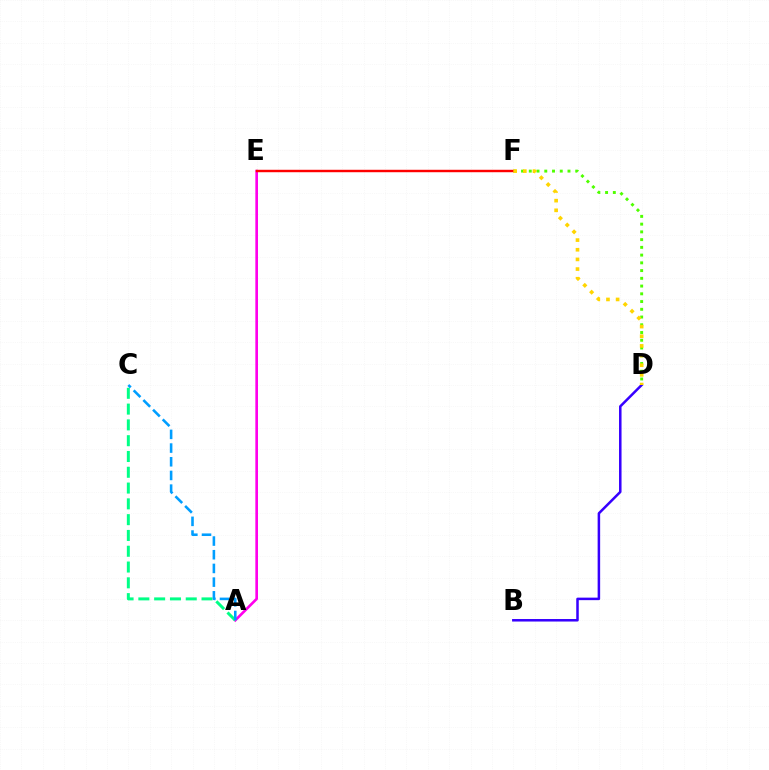{('D', 'F'): [{'color': '#4fff00', 'line_style': 'dotted', 'thickness': 2.1}, {'color': '#ffd500', 'line_style': 'dotted', 'thickness': 2.62}], ('A', 'E'): [{'color': '#ff00ed', 'line_style': 'solid', 'thickness': 1.91}], ('A', 'C'): [{'color': '#00ff86', 'line_style': 'dashed', 'thickness': 2.15}, {'color': '#009eff', 'line_style': 'dashed', 'thickness': 1.86}], ('B', 'D'): [{'color': '#3700ff', 'line_style': 'solid', 'thickness': 1.81}], ('E', 'F'): [{'color': '#ff0000', 'line_style': 'solid', 'thickness': 1.76}]}